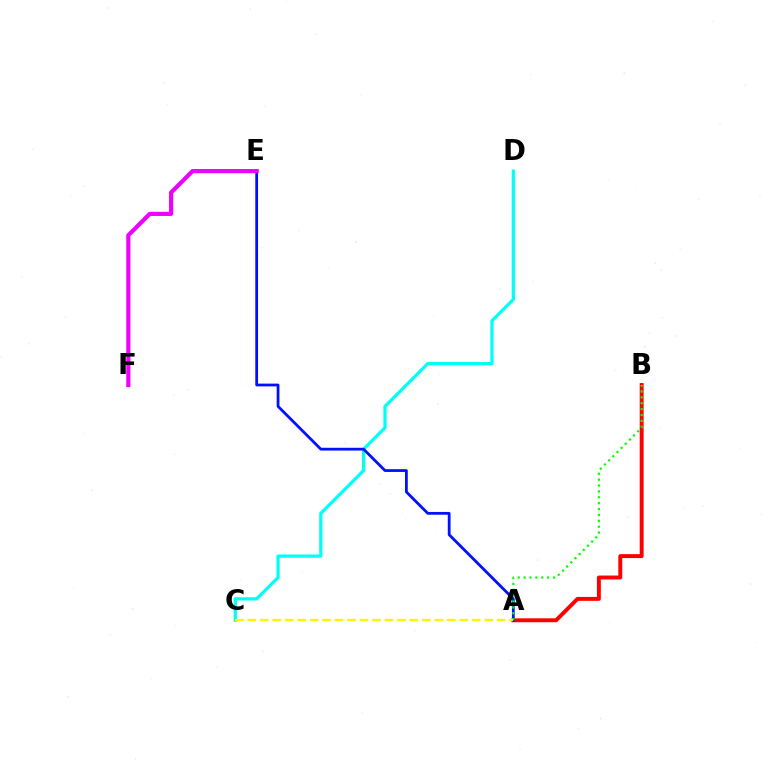{('C', 'D'): [{'color': '#00fff6', 'line_style': 'solid', 'thickness': 2.33}], ('A', 'B'): [{'color': '#ff0000', 'line_style': 'solid', 'thickness': 2.82}, {'color': '#08ff00', 'line_style': 'dotted', 'thickness': 1.6}], ('A', 'E'): [{'color': '#0010ff', 'line_style': 'solid', 'thickness': 2.0}], ('A', 'C'): [{'color': '#fcf500', 'line_style': 'dashed', 'thickness': 1.69}], ('E', 'F'): [{'color': '#ee00ff', 'line_style': 'solid', 'thickness': 2.98}]}